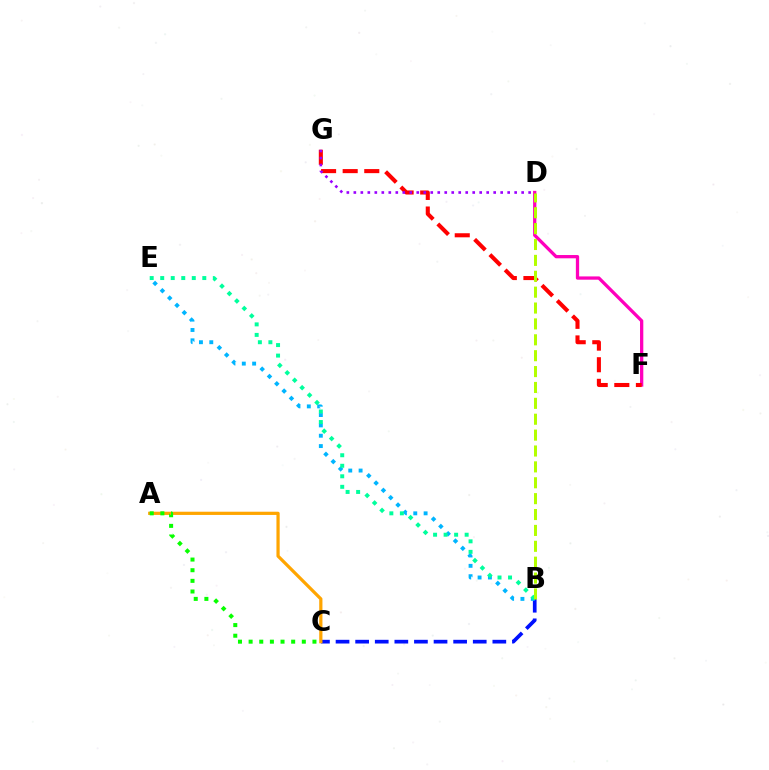{('B', 'C'): [{'color': '#0010ff', 'line_style': 'dashed', 'thickness': 2.66}], ('D', 'F'): [{'color': '#ff00bd', 'line_style': 'solid', 'thickness': 2.36}], ('A', 'C'): [{'color': '#ffa500', 'line_style': 'solid', 'thickness': 2.32}, {'color': '#08ff00', 'line_style': 'dotted', 'thickness': 2.89}], ('B', 'E'): [{'color': '#00b5ff', 'line_style': 'dotted', 'thickness': 2.81}, {'color': '#00ff9d', 'line_style': 'dotted', 'thickness': 2.86}], ('F', 'G'): [{'color': '#ff0000', 'line_style': 'dashed', 'thickness': 2.93}], ('B', 'D'): [{'color': '#b3ff00', 'line_style': 'dashed', 'thickness': 2.16}], ('D', 'G'): [{'color': '#9b00ff', 'line_style': 'dotted', 'thickness': 1.9}]}